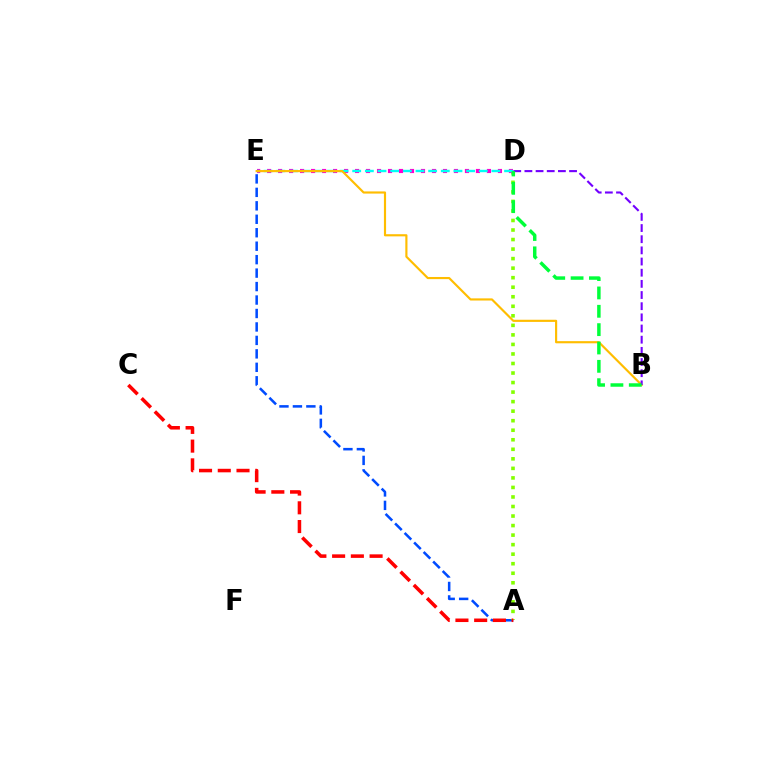{('A', 'E'): [{'color': '#004bff', 'line_style': 'dashed', 'thickness': 1.83}], ('A', 'D'): [{'color': '#84ff00', 'line_style': 'dotted', 'thickness': 2.59}], ('D', 'E'): [{'color': '#ff00cf', 'line_style': 'dotted', 'thickness': 2.99}, {'color': '#00fff6', 'line_style': 'dashed', 'thickness': 1.72}], ('A', 'C'): [{'color': '#ff0000', 'line_style': 'dashed', 'thickness': 2.55}], ('B', 'E'): [{'color': '#ffbd00', 'line_style': 'solid', 'thickness': 1.55}], ('B', 'D'): [{'color': '#7200ff', 'line_style': 'dashed', 'thickness': 1.52}, {'color': '#00ff39', 'line_style': 'dashed', 'thickness': 2.49}]}